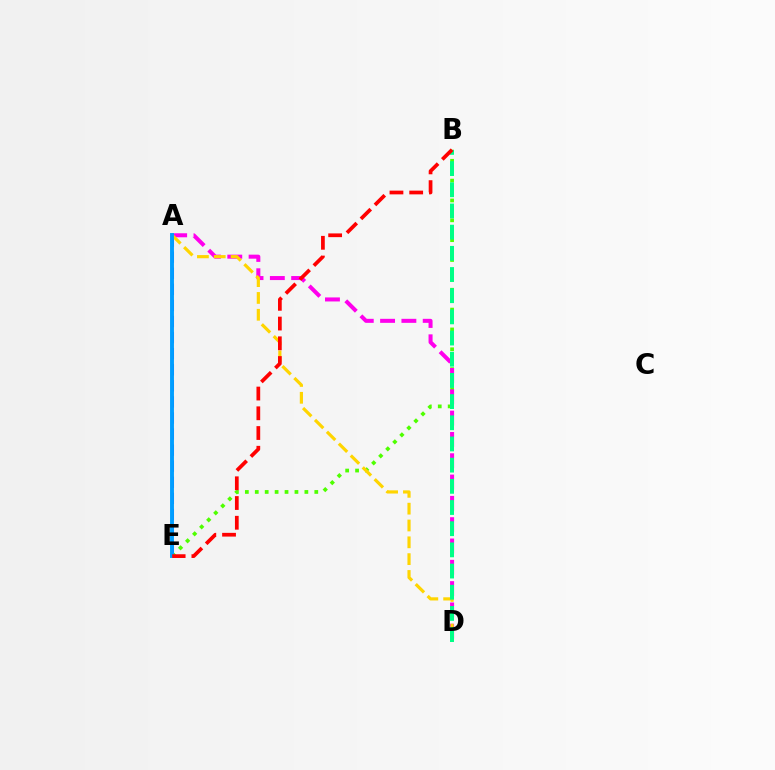{('B', 'E'): [{'color': '#4fff00', 'line_style': 'dotted', 'thickness': 2.7}, {'color': '#ff0000', 'line_style': 'dashed', 'thickness': 2.68}], ('A', 'D'): [{'color': '#ff00ed', 'line_style': 'dashed', 'thickness': 2.9}, {'color': '#ffd500', 'line_style': 'dashed', 'thickness': 2.29}], ('A', 'E'): [{'color': '#3700ff', 'line_style': 'dashed', 'thickness': 2.18}, {'color': '#009eff', 'line_style': 'solid', 'thickness': 2.81}], ('B', 'D'): [{'color': '#00ff86', 'line_style': 'dashed', 'thickness': 2.88}]}